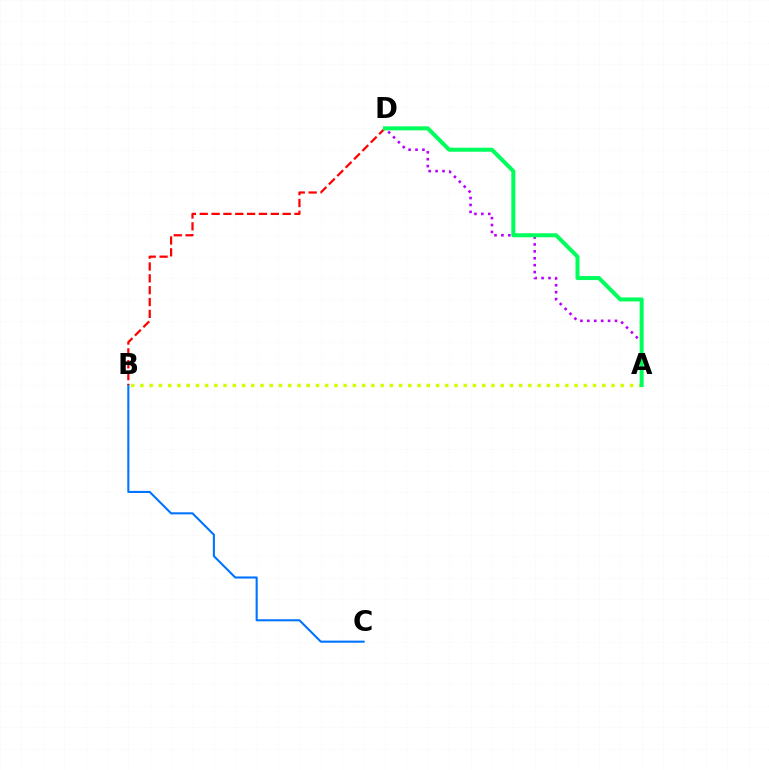{('A', 'D'): [{'color': '#b900ff', 'line_style': 'dotted', 'thickness': 1.88}, {'color': '#00ff5c', 'line_style': 'solid', 'thickness': 2.89}], ('B', 'C'): [{'color': '#0074ff', 'line_style': 'solid', 'thickness': 1.51}], ('A', 'B'): [{'color': '#d1ff00', 'line_style': 'dotted', 'thickness': 2.51}], ('B', 'D'): [{'color': '#ff0000', 'line_style': 'dashed', 'thickness': 1.61}]}